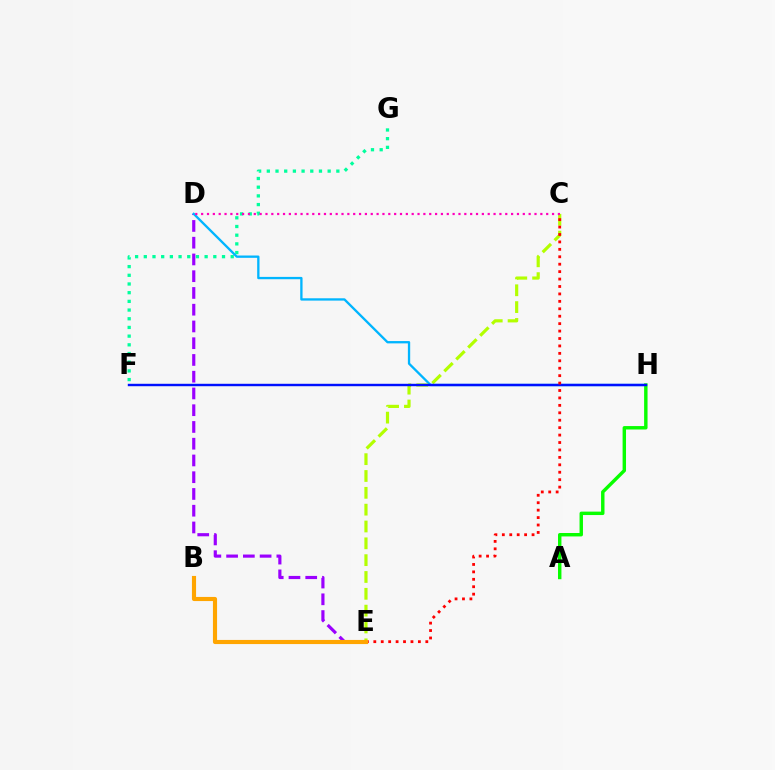{('F', 'G'): [{'color': '#00ff9d', 'line_style': 'dotted', 'thickness': 2.36}], ('D', 'E'): [{'color': '#9b00ff', 'line_style': 'dashed', 'thickness': 2.28}], ('D', 'H'): [{'color': '#00b5ff', 'line_style': 'solid', 'thickness': 1.67}], ('A', 'H'): [{'color': '#08ff00', 'line_style': 'solid', 'thickness': 2.47}], ('C', 'E'): [{'color': '#b3ff00', 'line_style': 'dashed', 'thickness': 2.29}, {'color': '#ff0000', 'line_style': 'dotted', 'thickness': 2.02}], ('C', 'D'): [{'color': '#ff00bd', 'line_style': 'dotted', 'thickness': 1.59}], ('F', 'H'): [{'color': '#0010ff', 'line_style': 'solid', 'thickness': 1.74}], ('B', 'E'): [{'color': '#ffa500', 'line_style': 'solid', 'thickness': 2.97}]}